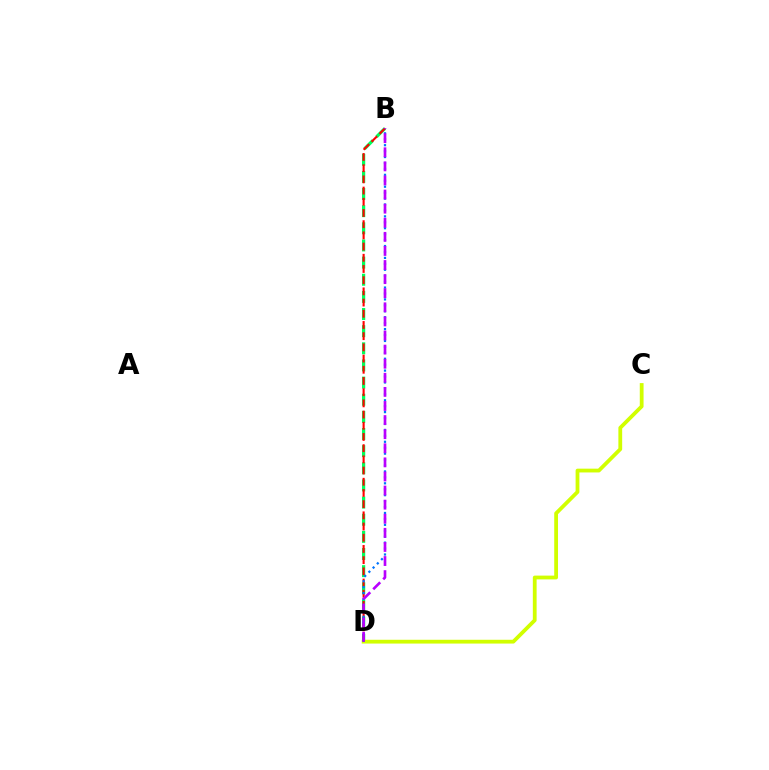{('B', 'D'): [{'color': '#00ff5c', 'line_style': 'dashed', 'thickness': 2.33}, {'color': '#ff0000', 'line_style': 'dashed', 'thickness': 1.52}, {'color': '#0074ff', 'line_style': 'dotted', 'thickness': 1.61}, {'color': '#b900ff', 'line_style': 'dashed', 'thickness': 1.91}], ('C', 'D'): [{'color': '#d1ff00', 'line_style': 'solid', 'thickness': 2.73}]}